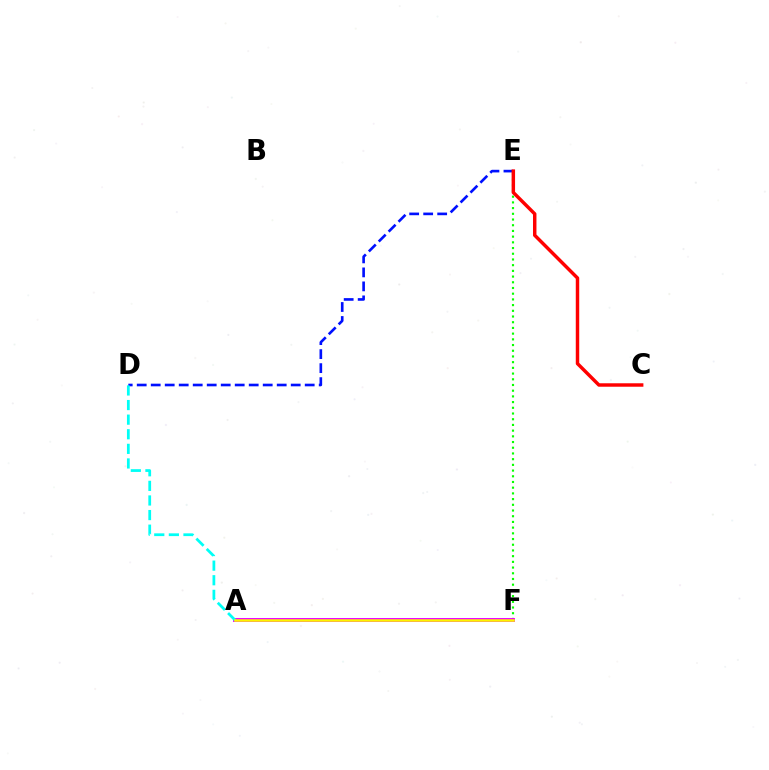{('D', 'E'): [{'color': '#0010ff', 'line_style': 'dashed', 'thickness': 1.9}], ('E', 'F'): [{'color': '#08ff00', 'line_style': 'dotted', 'thickness': 1.55}], ('A', 'F'): [{'color': '#ee00ff', 'line_style': 'solid', 'thickness': 2.83}, {'color': '#fcf500', 'line_style': 'solid', 'thickness': 1.82}], ('A', 'D'): [{'color': '#00fff6', 'line_style': 'dashed', 'thickness': 1.98}], ('C', 'E'): [{'color': '#ff0000', 'line_style': 'solid', 'thickness': 2.49}]}